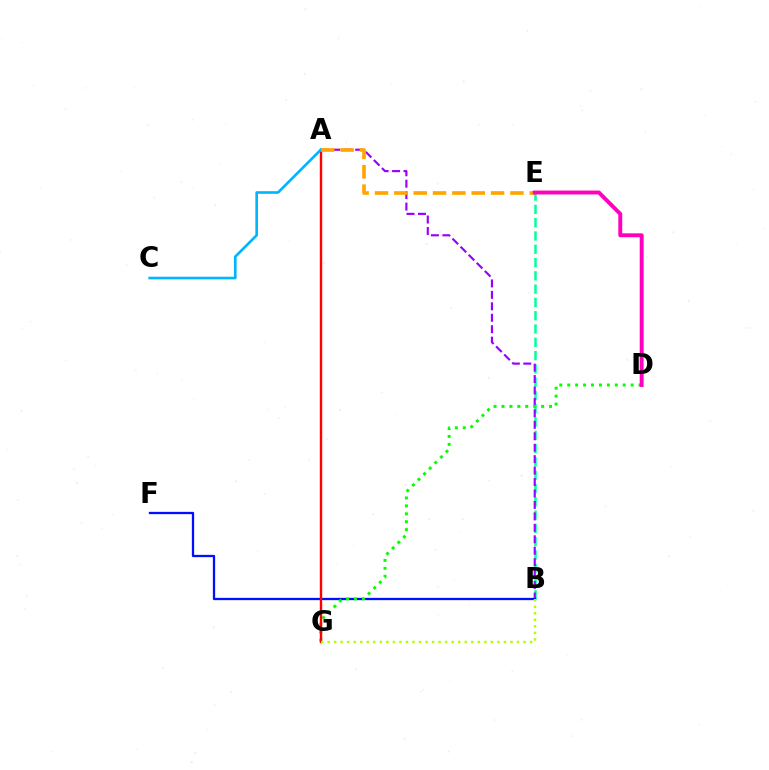{('B', 'E'): [{'color': '#00ff9d', 'line_style': 'dashed', 'thickness': 1.81}], ('A', 'B'): [{'color': '#9b00ff', 'line_style': 'dashed', 'thickness': 1.55}], ('B', 'F'): [{'color': '#0010ff', 'line_style': 'solid', 'thickness': 1.65}], ('D', 'G'): [{'color': '#08ff00', 'line_style': 'dotted', 'thickness': 2.15}], ('A', 'G'): [{'color': '#ff0000', 'line_style': 'solid', 'thickness': 1.73}], ('A', 'C'): [{'color': '#00b5ff', 'line_style': 'solid', 'thickness': 1.9}], ('B', 'G'): [{'color': '#b3ff00', 'line_style': 'dotted', 'thickness': 1.77}], ('A', 'E'): [{'color': '#ffa500', 'line_style': 'dashed', 'thickness': 2.63}], ('D', 'E'): [{'color': '#ff00bd', 'line_style': 'solid', 'thickness': 2.82}]}